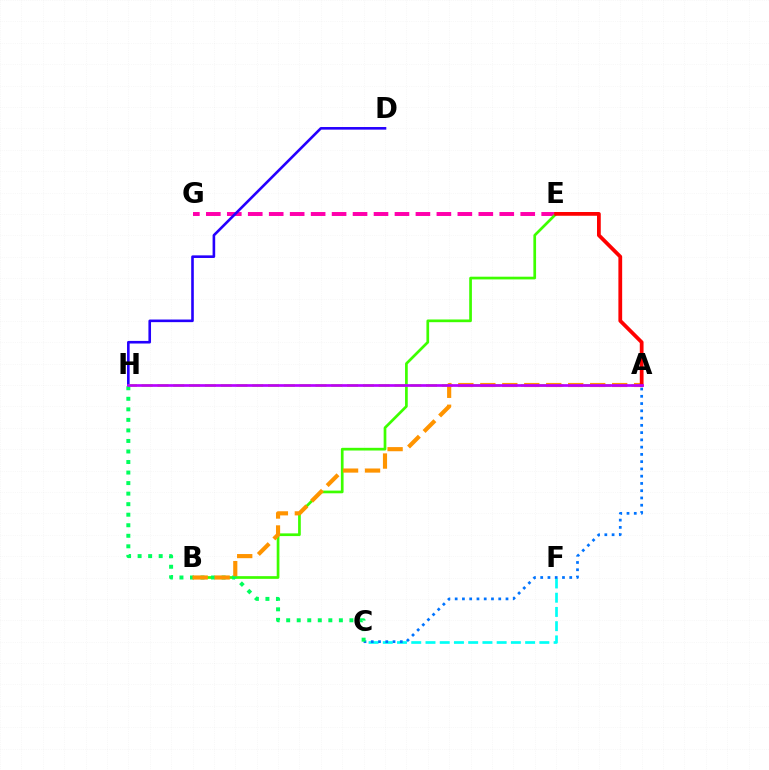{('E', 'G'): [{'color': '#ff00ac', 'line_style': 'dashed', 'thickness': 2.85}], ('C', 'F'): [{'color': '#00fff6', 'line_style': 'dashed', 'thickness': 1.93}], ('A', 'C'): [{'color': '#0074ff', 'line_style': 'dotted', 'thickness': 1.97}], ('D', 'H'): [{'color': '#2500ff', 'line_style': 'solid', 'thickness': 1.88}], ('A', 'H'): [{'color': '#d1ff00', 'line_style': 'dashed', 'thickness': 2.15}, {'color': '#b900ff', 'line_style': 'solid', 'thickness': 1.94}], ('B', 'E'): [{'color': '#3dff00', 'line_style': 'solid', 'thickness': 1.95}], ('C', 'H'): [{'color': '#00ff5c', 'line_style': 'dotted', 'thickness': 2.86}], ('A', 'B'): [{'color': '#ff9400', 'line_style': 'dashed', 'thickness': 2.99}], ('A', 'E'): [{'color': '#ff0000', 'line_style': 'solid', 'thickness': 2.71}]}